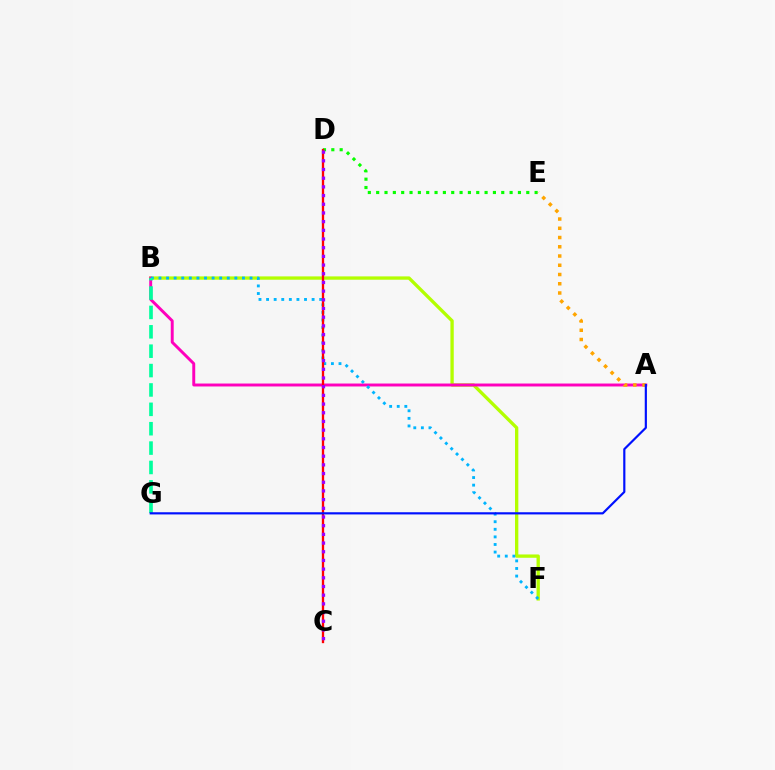{('B', 'F'): [{'color': '#b3ff00', 'line_style': 'solid', 'thickness': 2.39}, {'color': '#00b5ff', 'line_style': 'dotted', 'thickness': 2.06}], ('A', 'B'): [{'color': '#ff00bd', 'line_style': 'solid', 'thickness': 2.11}], ('D', 'E'): [{'color': '#08ff00', 'line_style': 'dotted', 'thickness': 2.27}], ('B', 'G'): [{'color': '#00ff9d', 'line_style': 'dashed', 'thickness': 2.63}], ('C', 'D'): [{'color': '#ff0000', 'line_style': 'solid', 'thickness': 1.67}, {'color': '#9b00ff', 'line_style': 'dotted', 'thickness': 2.36}], ('A', 'E'): [{'color': '#ffa500', 'line_style': 'dotted', 'thickness': 2.51}], ('A', 'G'): [{'color': '#0010ff', 'line_style': 'solid', 'thickness': 1.56}]}